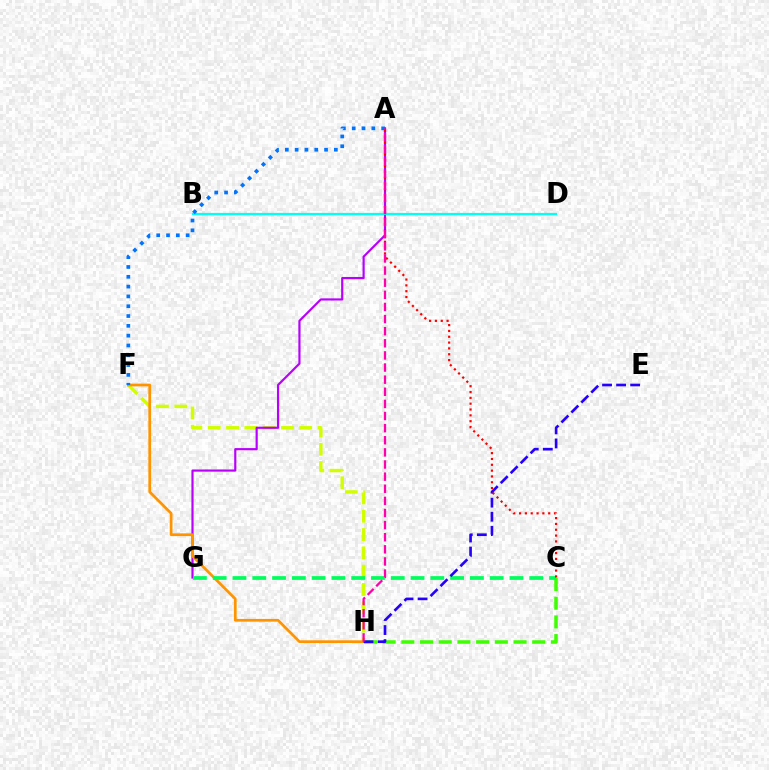{('F', 'H'): [{'color': '#d1ff00', 'line_style': 'dashed', 'thickness': 2.49}, {'color': '#ff9400', 'line_style': 'solid', 'thickness': 1.97}], ('A', 'G'): [{'color': '#b900ff', 'line_style': 'solid', 'thickness': 1.57}], ('C', 'H'): [{'color': '#3dff00', 'line_style': 'dashed', 'thickness': 2.54}], ('C', 'G'): [{'color': '#00ff5c', 'line_style': 'dashed', 'thickness': 2.69}], ('B', 'D'): [{'color': '#00fff6', 'line_style': 'solid', 'thickness': 1.61}], ('A', 'F'): [{'color': '#0074ff', 'line_style': 'dotted', 'thickness': 2.67}], ('E', 'H'): [{'color': '#2500ff', 'line_style': 'dashed', 'thickness': 1.91}], ('A', 'C'): [{'color': '#ff0000', 'line_style': 'dotted', 'thickness': 1.58}], ('A', 'H'): [{'color': '#ff00ac', 'line_style': 'dashed', 'thickness': 1.65}]}